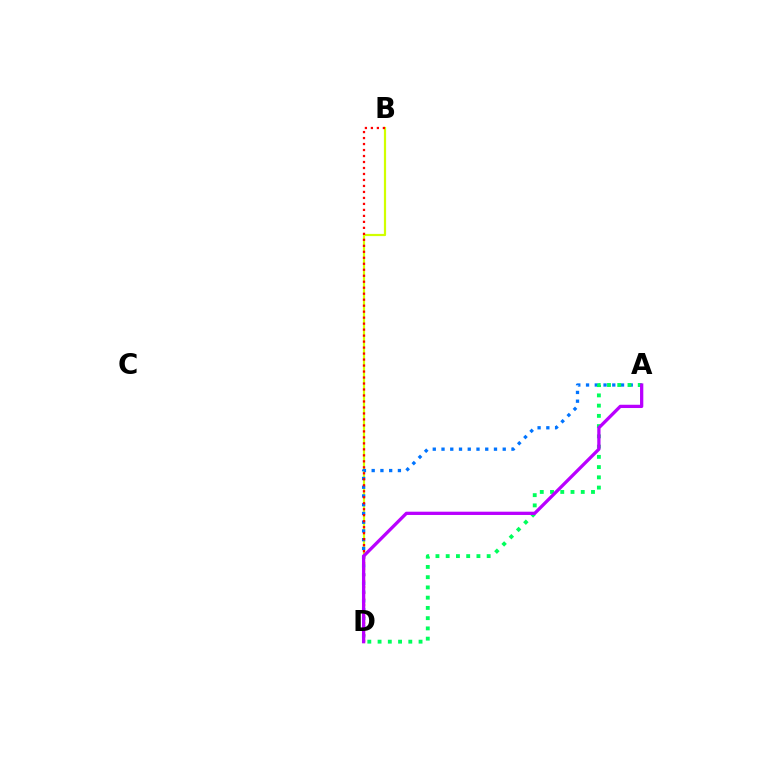{('B', 'D'): [{'color': '#d1ff00', 'line_style': 'solid', 'thickness': 1.59}, {'color': '#ff0000', 'line_style': 'dotted', 'thickness': 1.63}], ('A', 'D'): [{'color': '#0074ff', 'line_style': 'dotted', 'thickness': 2.38}, {'color': '#00ff5c', 'line_style': 'dotted', 'thickness': 2.78}, {'color': '#b900ff', 'line_style': 'solid', 'thickness': 2.36}]}